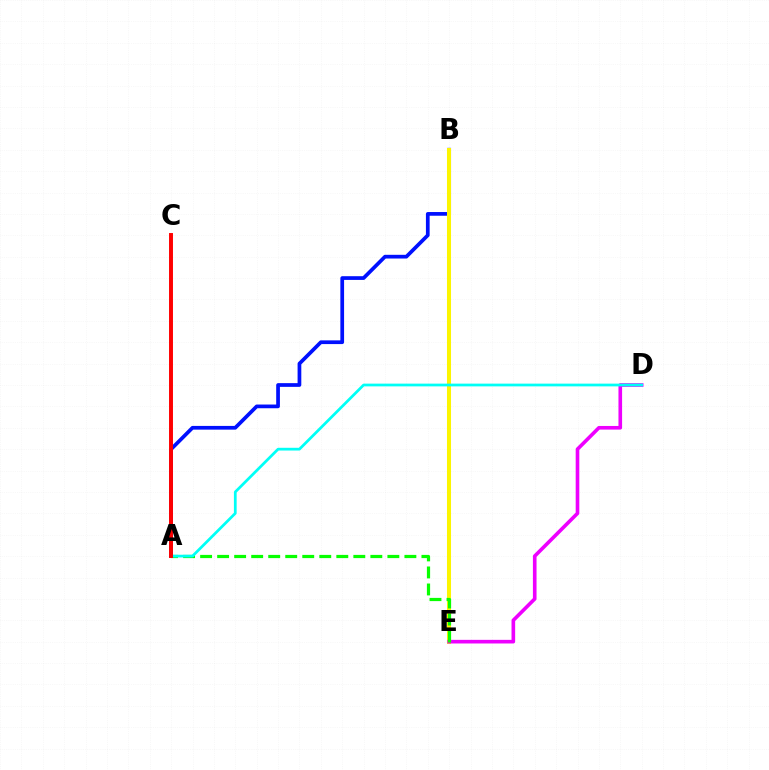{('A', 'B'): [{'color': '#0010ff', 'line_style': 'solid', 'thickness': 2.68}], ('B', 'E'): [{'color': '#fcf500', 'line_style': 'solid', 'thickness': 2.9}], ('D', 'E'): [{'color': '#ee00ff', 'line_style': 'solid', 'thickness': 2.61}], ('A', 'E'): [{'color': '#08ff00', 'line_style': 'dashed', 'thickness': 2.31}], ('A', 'D'): [{'color': '#00fff6', 'line_style': 'solid', 'thickness': 1.98}], ('A', 'C'): [{'color': '#ff0000', 'line_style': 'solid', 'thickness': 2.83}]}